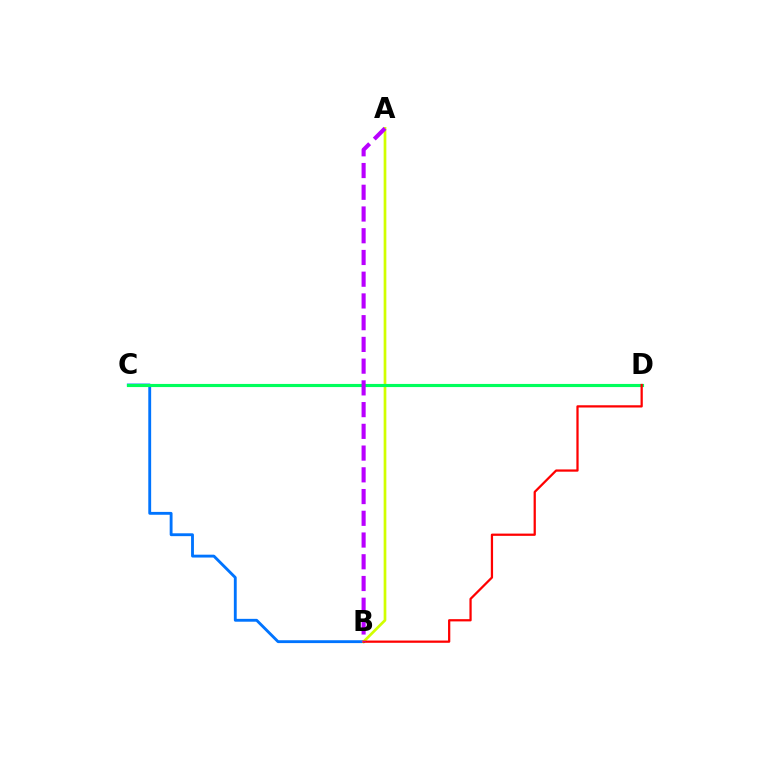{('B', 'C'): [{'color': '#0074ff', 'line_style': 'solid', 'thickness': 2.06}], ('A', 'B'): [{'color': '#d1ff00', 'line_style': 'solid', 'thickness': 1.95}, {'color': '#b900ff', 'line_style': 'dashed', 'thickness': 2.95}], ('C', 'D'): [{'color': '#00ff5c', 'line_style': 'solid', 'thickness': 2.25}], ('B', 'D'): [{'color': '#ff0000', 'line_style': 'solid', 'thickness': 1.62}]}